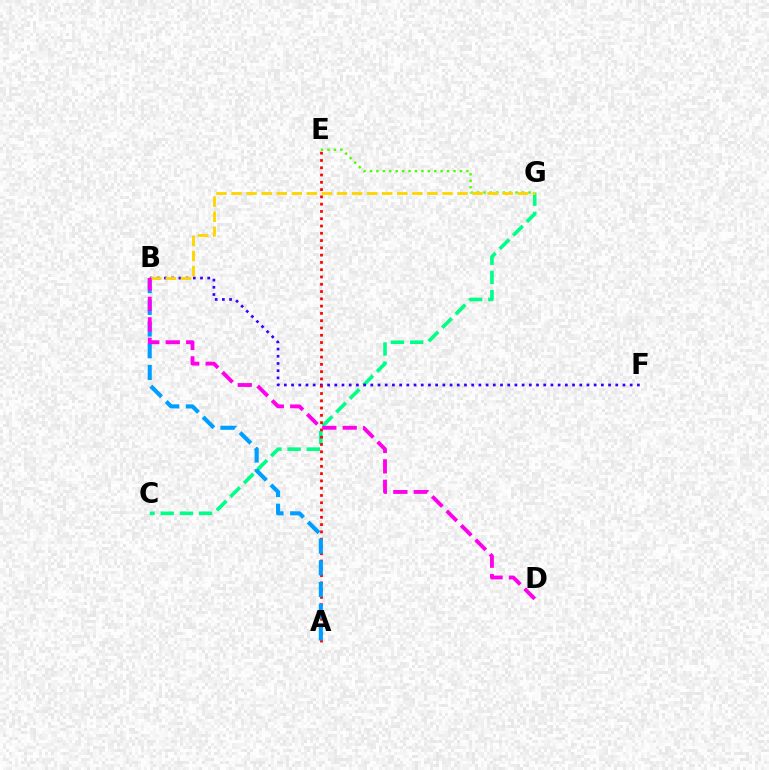{('C', 'G'): [{'color': '#00ff86', 'line_style': 'dashed', 'thickness': 2.61}], ('E', 'G'): [{'color': '#4fff00', 'line_style': 'dotted', 'thickness': 1.75}], ('B', 'F'): [{'color': '#3700ff', 'line_style': 'dotted', 'thickness': 1.96}], ('A', 'E'): [{'color': '#ff0000', 'line_style': 'dotted', 'thickness': 1.98}], ('A', 'B'): [{'color': '#009eff', 'line_style': 'dashed', 'thickness': 2.95}], ('B', 'G'): [{'color': '#ffd500', 'line_style': 'dashed', 'thickness': 2.05}], ('B', 'D'): [{'color': '#ff00ed', 'line_style': 'dashed', 'thickness': 2.78}]}